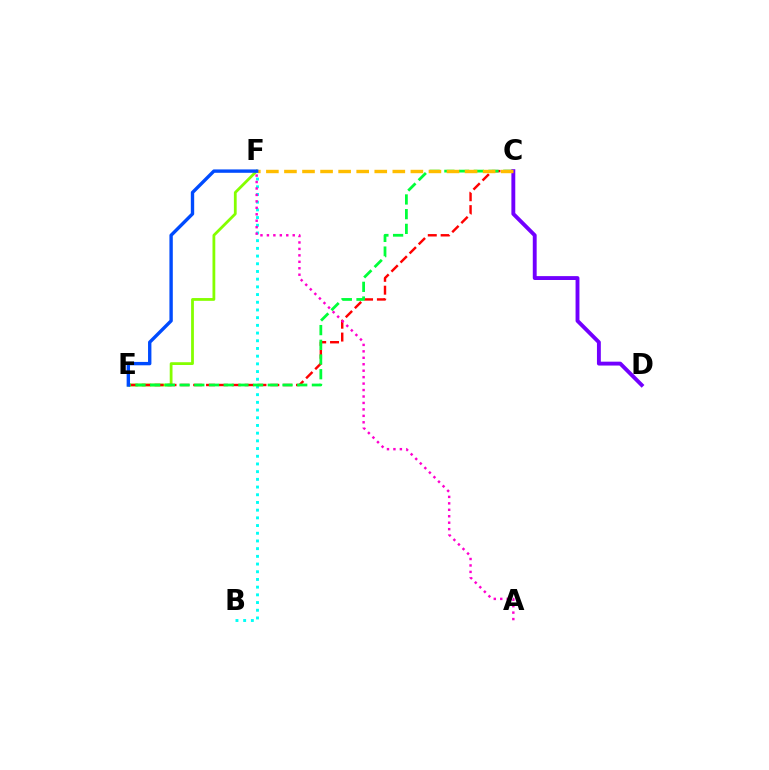{('E', 'F'): [{'color': '#84ff00', 'line_style': 'solid', 'thickness': 2.01}, {'color': '#004bff', 'line_style': 'solid', 'thickness': 2.43}], ('B', 'F'): [{'color': '#00fff6', 'line_style': 'dotted', 'thickness': 2.09}], ('C', 'E'): [{'color': '#ff0000', 'line_style': 'dashed', 'thickness': 1.75}, {'color': '#00ff39', 'line_style': 'dashed', 'thickness': 2.0}], ('C', 'D'): [{'color': '#7200ff', 'line_style': 'solid', 'thickness': 2.79}], ('A', 'F'): [{'color': '#ff00cf', 'line_style': 'dotted', 'thickness': 1.75}], ('C', 'F'): [{'color': '#ffbd00', 'line_style': 'dashed', 'thickness': 2.45}]}